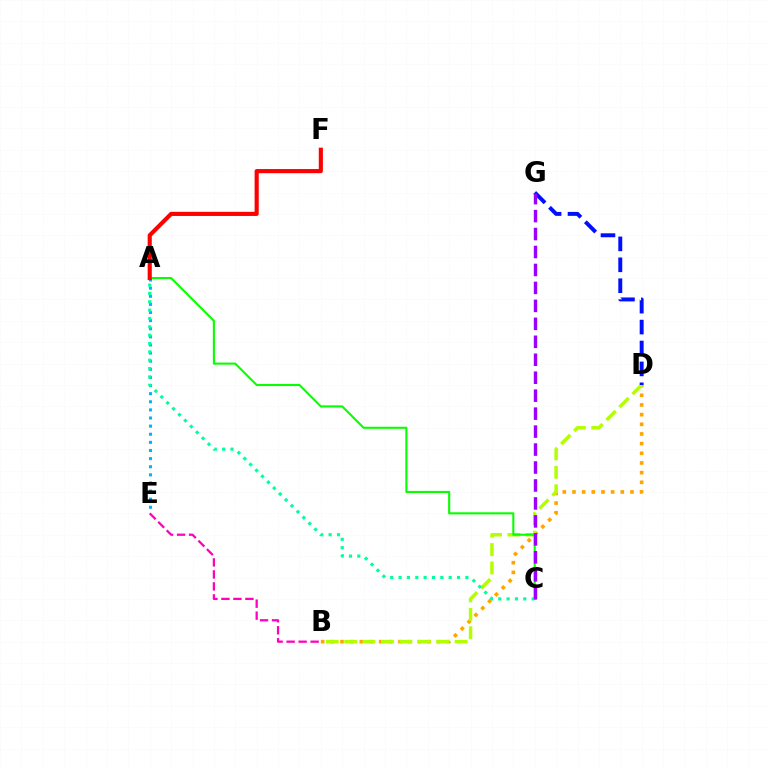{('A', 'E'): [{'color': '#00b5ff', 'line_style': 'dotted', 'thickness': 2.21}], ('B', 'D'): [{'color': '#ffa500', 'line_style': 'dotted', 'thickness': 2.63}, {'color': '#b3ff00', 'line_style': 'dashed', 'thickness': 2.5}], ('A', 'C'): [{'color': '#08ff00', 'line_style': 'solid', 'thickness': 1.51}, {'color': '#00ff9d', 'line_style': 'dotted', 'thickness': 2.27}], ('D', 'G'): [{'color': '#0010ff', 'line_style': 'dashed', 'thickness': 2.84}], ('C', 'G'): [{'color': '#9b00ff', 'line_style': 'dashed', 'thickness': 2.44}], ('B', 'E'): [{'color': '#ff00bd', 'line_style': 'dashed', 'thickness': 1.63}], ('A', 'F'): [{'color': '#ff0000', 'line_style': 'solid', 'thickness': 2.97}]}